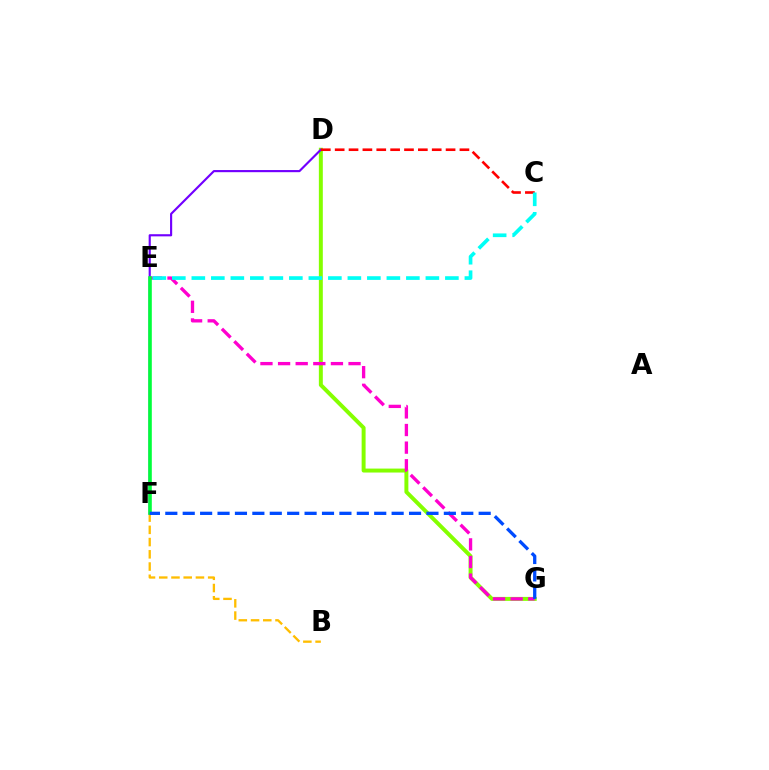{('B', 'F'): [{'color': '#ffbd00', 'line_style': 'dashed', 'thickness': 1.66}], ('D', 'G'): [{'color': '#84ff00', 'line_style': 'solid', 'thickness': 2.85}], ('D', 'F'): [{'color': '#7200ff', 'line_style': 'solid', 'thickness': 1.55}], ('E', 'G'): [{'color': '#ff00cf', 'line_style': 'dashed', 'thickness': 2.39}], ('C', 'D'): [{'color': '#ff0000', 'line_style': 'dashed', 'thickness': 1.88}], ('C', 'E'): [{'color': '#00fff6', 'line_style': 'dashed', 'thickness': 2.65}], ('E', 'F'): [{'color': '#00ff39', 'line_style': 'solid', 'thickness': 2.6}], ('F', 'G'): [{'color': '#004bff', 'line_style': 'dashed', 'thickness': 2.37}]}